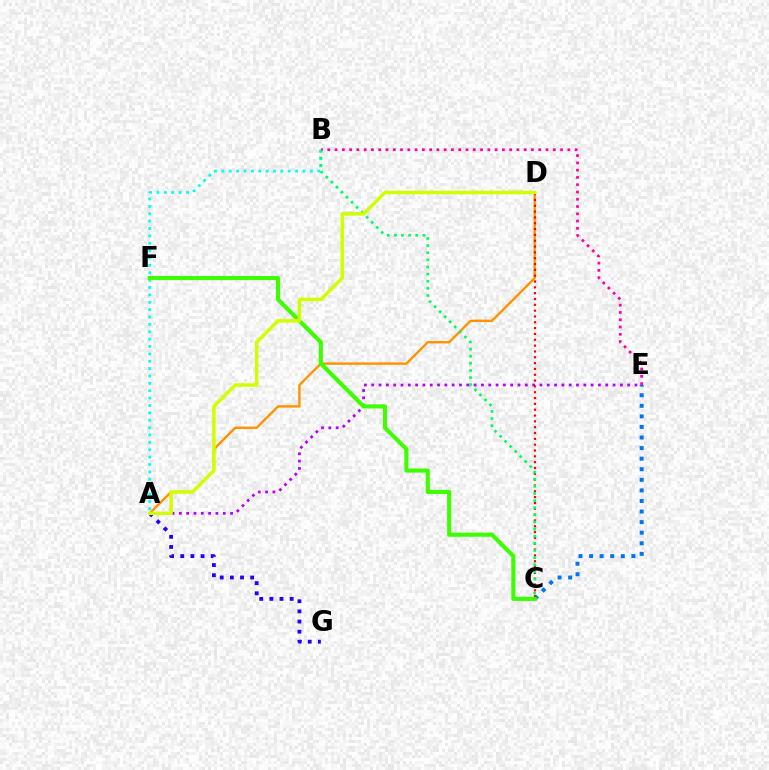{('C', 'E'): [{'color': '#0074ff', 'line_style': 'dotted', 'thickness': 2.87}], ('B', 'E'): [{'color': '#ff00ac', 'line_style': 'dotted', 'thickness': 1.98}], ('A', 'D'): [{'color': '#ff9400', 'line_style': 'solid', 'thickness': 1.73}, {'color': '#d1ff00', 'line_style': 'solid', 'thickness': 2.52}], ('A', 'E'): [{'color': '#b900ff', 'line_style': 'dotted', 'thickness': 1.99}], ('C', 'D'): [{'color': '#ff0000', 'line_style': 'dotted', 'thickness': 1.58}], ('A', 'B'): [{'color': '#00fff6', 'line_style': 'dotted', 'thickness': 2.0}], ('C', 'F'): [{'color': '#3dff00', 'line_style': 'solid', 'thickness': 2.95}], ('A', 'G'): [{'color': '#2500ff', 'line_style': 'dotted', 'thickness': 2.76}], ('B', 'C'): [{'color': '#00ff5c', 'line_style': 'dotted', 'thickness': 1.94}]}